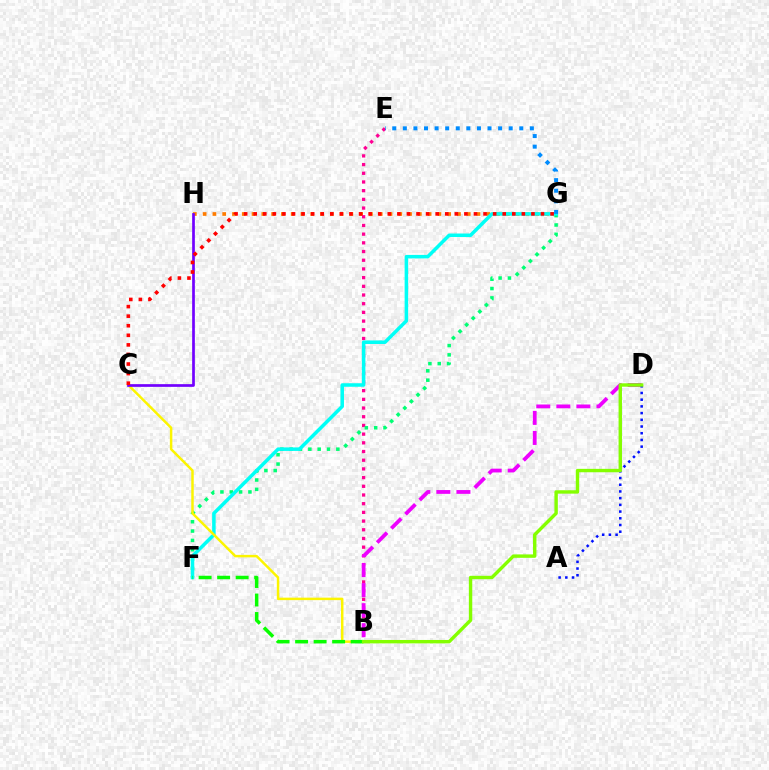{('G', 'H'): [{'color': '#ff7c00', 'line_style': 'dotted', 'thickness': 2.66}], ('B', 'E'): [{'color': '#ff0094', 'line_style': 'dotted', 'thickness': 2.36}], ('F', 'G'): [{'color': '#00ff74', 'line_style': 'dotted', 'thickness': 2.54}, {'color': '#00fff6', 'line_style': 'solid', 'thickness': 2.53}], ('B', 'D'): [{'color': '#ee00ff', 'line_style': 'dashed', 'thickness': 2.72}, {'color': '#84ff00', 'line_style': 'solid', 'thickness': 2.45}], ('E', 'G'): [{'color': '#008cff', 'line_style': 'dotted', 'thickness': 2.88}], ('B', 'C'): [{'color': '#fcf500', 'line_style': 'solid', 'thickness': 1.79}], ('B', 'F'): [{'color': '#08ff00', 'line_style': 'dashed', 'thickness': 2.52}], ('A', 'D'): [{'color': '#0010ff', 'line_style': 'dotted', 'thickness': 1.82}], ('C', 'H'): [{'color': '#7200ff', 'line_style': 'solid', 'thickness': 1.94}], ('C', 'G'): [{'color': '#ff0000', 'line_style': 'dotted', 'thickness': 2.6}]}